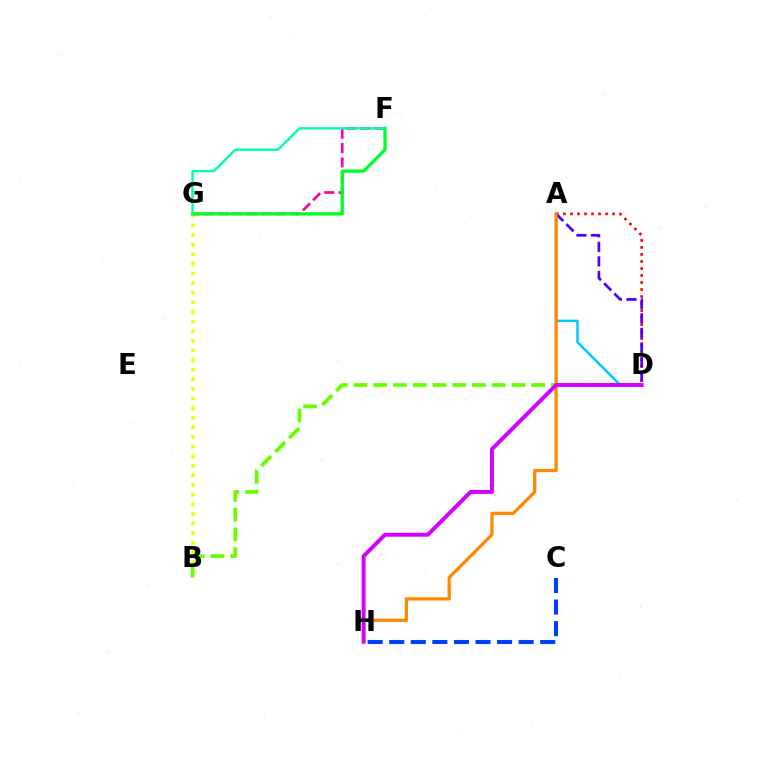{('B', 'G'): [{'color': '#eeff00', 'line_style': 'dotted', 'thickness': 2.61}], ('A', 'D'): [{'color': '#ff0000', 'line_style': 'dotted', 'thickness': 1.91}, {'color': '#00c7ff', 'line_style': 'solid', 'thickness': 1.77}, {'color': '#4f00ff', 'line_style': 'dashed', 'thickness': 1.97}], ('F', 'G'): [{'color': '#ff00a0', 'line_style': 'dashed', 'thickness': 1.95}, {'color': '#00ff27', 'line_style': 'solid', 'thickness': 2.36}, {'color': '#00ffaf', 'line_style': 'solid', 'thickness': 1.72}], ('A', 'H'): [{'color': '#ff8800', 'line_style': 'solid', 'thickness': 2.34}], ('C', 'H'): [{'color': '#003fff', 'line_style': 'dashed', 'thickness': 2.93}], ('B', 'D'): [{'color': '#66ff00', 'line_style': 'dashed', 'thickness': 2.68}], ('D', 'H'): [{'color': '#d600ff', 'line_style': 'solid', 'thickness': 2.85}]}